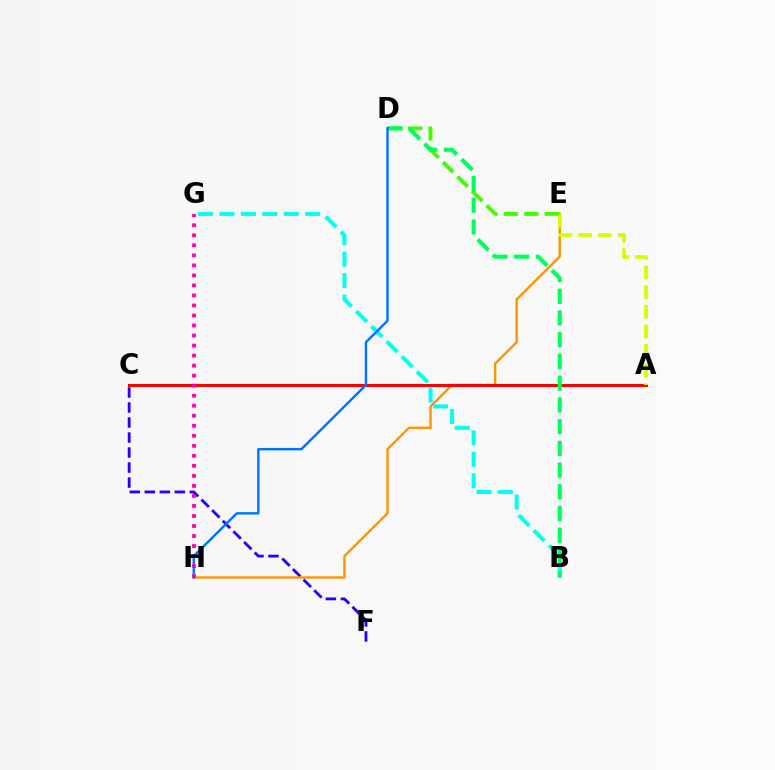{('A', 'C'): [{'color': '#b900ff', 'line_style': 'solid', 'thickness': 1.99}, {'color': '#ff0000', 'line_style': 'solid', 'thickness': 2.19}], ('C', 'F'): [{'color': '#2500ff', 'line_style': 'dashed', 'thickness': 2.04}], ('B', 'G'): [{'color': '#00fff6', 'line_style': 'dashed', 'thickness': 2.92}], ('E', 'H'): [{'color': '#ff9400', 'line_style': 'solid', 'thickness': 1.72}], ('D', 'E'): [{'color': '#3dff00', 'line_style': 'dashed', 'thickness': 2.79}], ('A', 'E'): [{'color': '#d1ff00', 'line_style': 'dashed', 'thickness': 2.67}], ('B', 'D'): [{'color': '#00ff5c', 'line_style': 'dashed', 'thickness': 2.95}], ('D', 'H'): [{'color': '#0074ff', 'line_style': 'solid', 'thickness': 1.74}], ('G', 'H'): [{'color': '#ff00ac', 'line_style': 'dotted', 'thickness': 2.72}]}